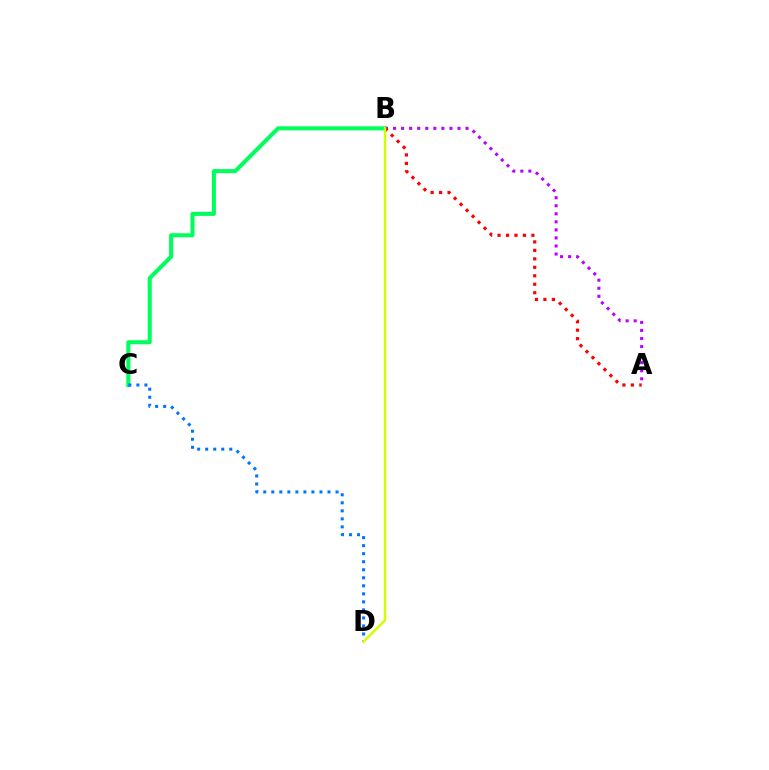{('B', 'C'): [{'color': '#00ff5c', 'line_style': 'solid', 'thickness': 2.91}], ('A', 'B'): [{'color': '#b900ff', 'line_style': 'dotted', 'thickness': 2.19}, {'color': '#ff0000', 'line_style': 'dotted', 'thickness': 2.3}], ('C', 'D'): [{'color': '#0074ff', 'line_style': 'dotted', 'thickness': 2.18}], ('B', 'D'): [{'color': '#d1ff00', 'line_style': 'solid', 'thickness': 1.76}]}